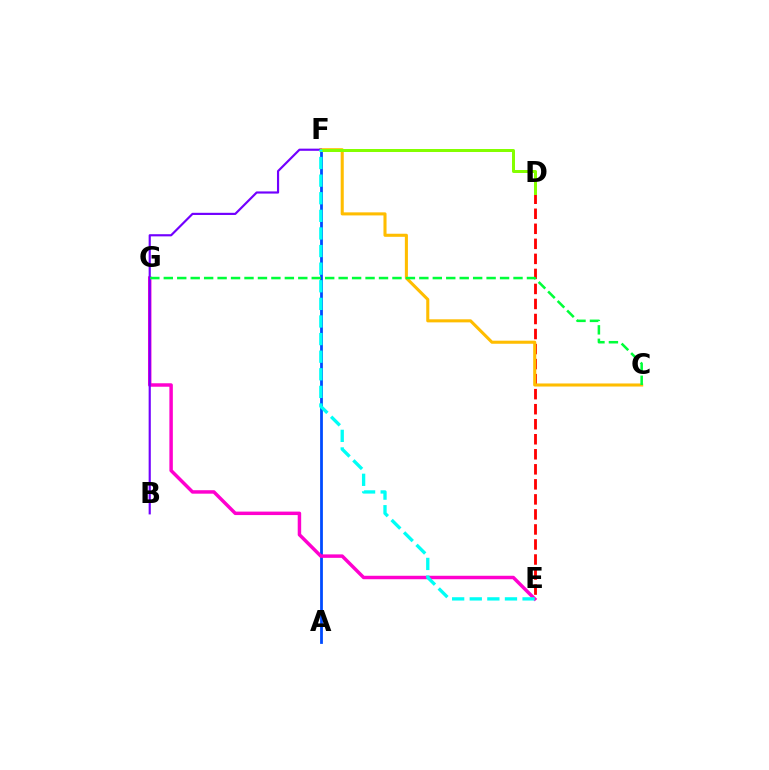{('D', 'E'): [{'color': '#ff0000', 'line_style': 'dashed', 'thickness': 2.04}], ('A', 'F'): [{'color': '#004bff', 'line_style': 'solid', 'thickness': 2.01}], ('C', 'F'): [{'color': '#ffbd00', 'line_style': 'solid', 'thickness': 2.21}], ('E', 'G'): [{'color': '#ff00cf', 'line_style': 'solid', 'thickness': 2.5}], ('B', 'F'): [{'color': '#7200ff', 'line_style': 'solid', 'thickness': 1.56}], ('D', 'F'): [{'color': '#84ff00', 'line_style': 'solid', 'thickness': 2.16}], ('E', 'F'): [{'color': '#00fff6', 'line_style': 'dashed', 'thickness': 2.39}], ('C', 'G'): [{'color': '#00ff39', 'line_style': 'dashed', 'thickness': 1.83}]}